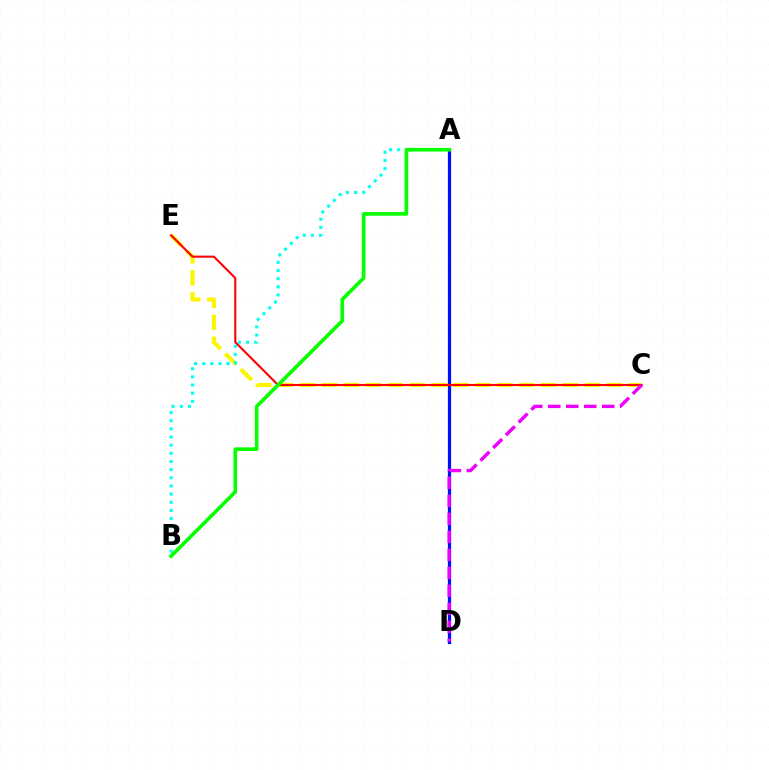{('C', 'E'): [{'color': '#fcf500', 'line_style': 'dashed', 'thickness': 2.98}, {'color': '#ff0000', 'line_style': 'solid', 'thickness': 1.51}], ('A', 'B'): [{'color': '#00fff6', 'line_style': 'dotted', 'thickness': 2.22}, {'color': '#08ff00', 'line_style': 'solid', 'thickness': 2.61}], ('A', 'D'): [{'color': '#0010ff', 'line_style': 'solid', 'thickness': 2.33}], ('C', 'D'): [{'color': '#ee00ff', 'line_style': 'dashed', 'thickness': 2.44}]}